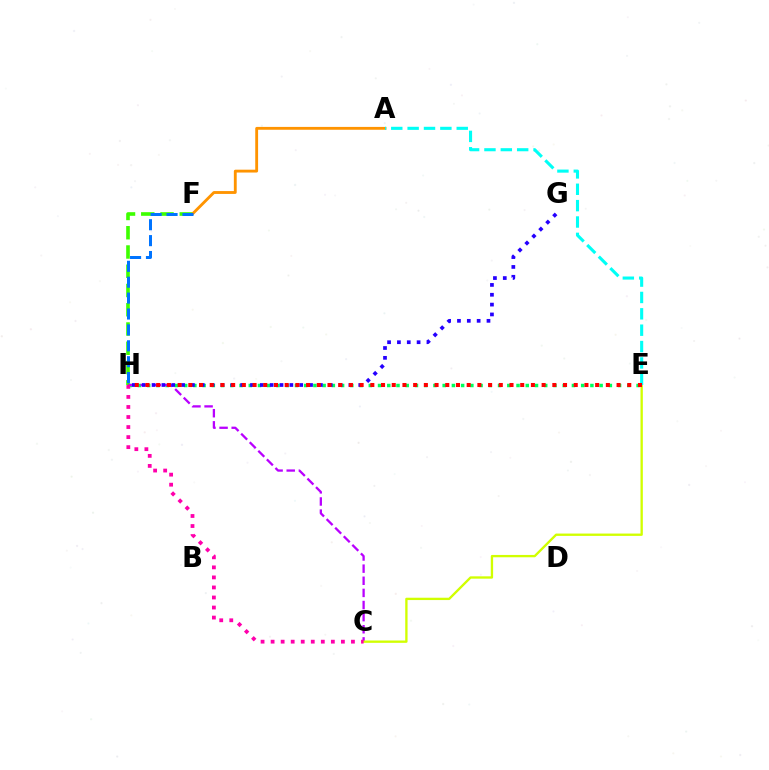{('E', 'H'): [{'color': '#00ff5c', 'line_style': 'dotted', 'thickness': 2.51}, {'color': '#ff0000', 'line_style': 'dotted', 'thickness': 2.91}], ('F', 'H'): [{'color': '#3dff00', 'line_style': 'dashed', 'thickness': 2.62}, {'color': '#0074ff', 'line_style': 'dashed', 'thickness': 2.16}], ('C', 'H'): [{'color': '#b900ff', 'line_style': 'dashed', 'thickness': 1.65}, {'color': '#ff00ac', 'line_style': 'dotted', 'thickness': 2.73}], ('A', 'F'): [{'color': '#ff9400', 'line_style': 'solid', 'thickness': 2.05}], ('G', 'H'): [{'color': '#2500ff', 'line_style': 'dotted', 'thickness': 2.67}], ('C', 'E'): [{'color': '#d1ff00', 'line_style': 'solid', 'thickness': 1.68}], ('A', 'E'): [{'color': '#00fff6', 'line_style': 'dashed', 'thickness': 2.22}]}